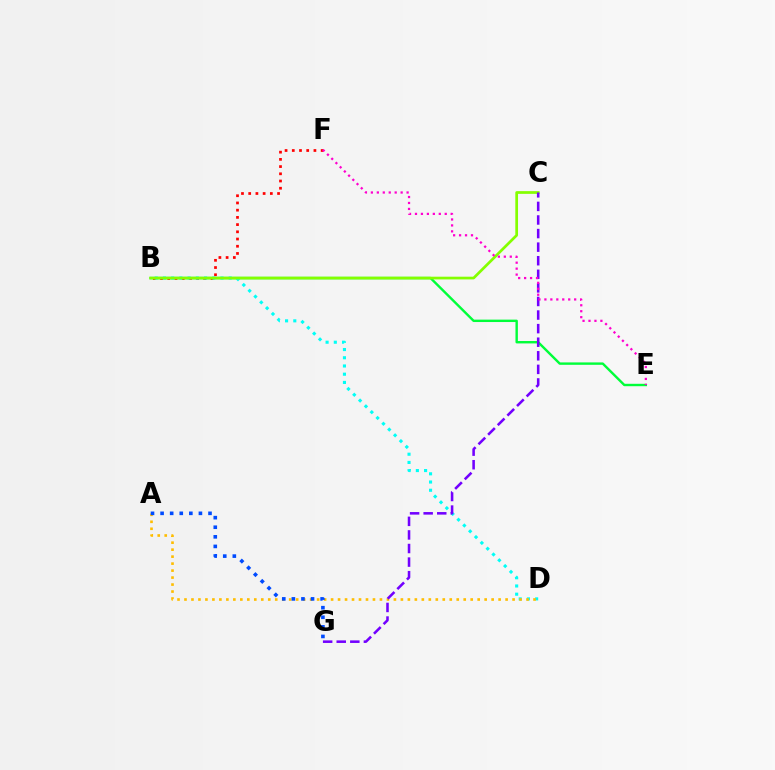{('B', 'E'): [{'color': '#00ff39', 'line_style': 'solid', 'thickness': 1.73}], ('B', 'F'): [{'color': '#ff0000', 'line_style': 'dotted', 'thickness': 1.96}], ('B', 'D'): [{'color': '#00fff6', 'line_style': 'dotted', 'thickness': 2.23}], ('B', 'C'): [{'color': '#84ff00', 'line_style': 'solid', 'thickness': 1.96}], ('A', 'D'): [{'color': '#ffbd00', 'line_style': 'dotted', 'thickness': 1.9}], ('C', 'G'): [{'color': '#7200ff', 'line_style': 'dashed', 'thickness': 1.84}], ('E', 'F'): [{'color': '#ff00cf', 'line_style': 'dotted', 'thickness': 1.62}], ('A', 'G'): [{'color': '#004bff', 'line_style': 'dotted', 'thickness': 2.6}]}